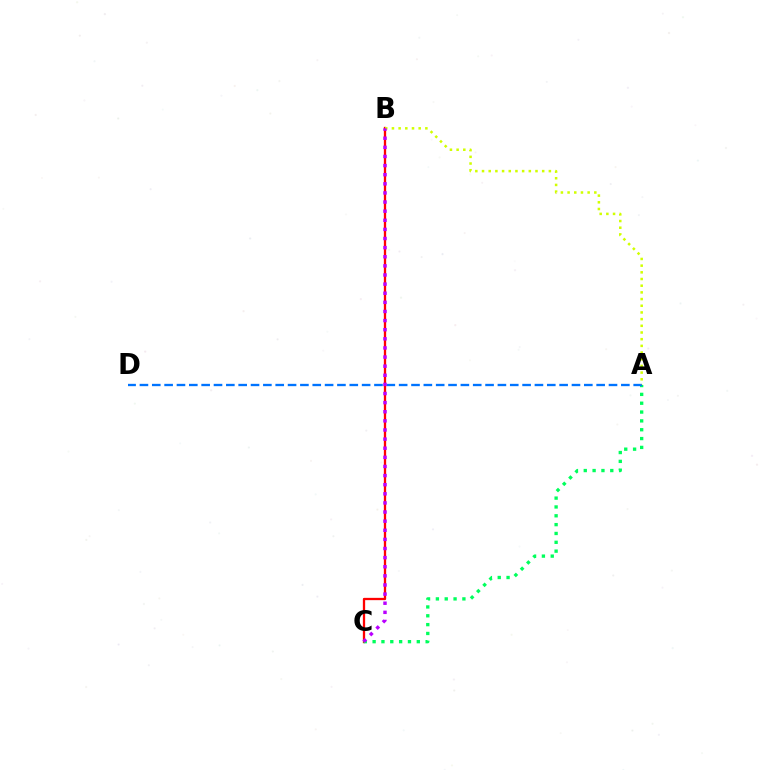{('B', 'C'): [{'color': '#ff0000', 'line_style': 'solid', 'thickness': 1.65}, {'color': '#b900ff', 'line_style': 'dotted', 'thickness': 2.48}], ('A', 'C'): [{'color': '#00ff5c', 'line_style': 'dotted', 'thickness': 2.4}], ('A', 'D'): [{'color': '#0074ff', 'line_style': 'dashed', 'thickness': 1.68}], ('A', 'B'): [{'color': '#d1ff00', 'line_style': 'dotted', 'thickness': 1.82}]}